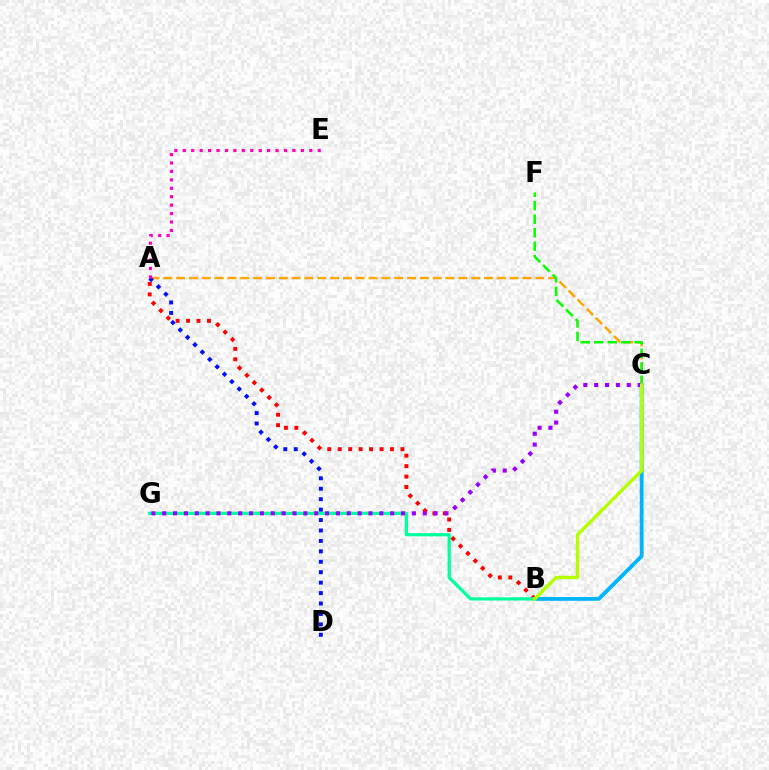{('A', 'B'): [{'color': '#ff0000', 'line_style': 'dotted', 'thickness': 2.84}], ('B', 'C'): [{'color': '#00b5ff', 'line_style': 'solid', 'thickness': 2.76}, {'color': '#b3ff00', 'line_style': 'solid', 'thickness': 2.43}], ('A', 'C'): [{'color': '#ffa500', 'line_style': 'dashed', 'thickness': 1.74}], ('B', 'G'): [{'color': '#00ff9d', 'line_style': 'solid', 'thickness': 2.32}], ('C', 'F'): [{'color': '#08ff00', 'line_style': 'dashed', 'thickness': 1.83}], ('A', 'D'): [{'color': '#0010ff', 'line_style': 'dotted', 'thickness': 2.83}], ('C', 'G'): [{'color': '#9b00ff', 'line_style': 'dotted', 'thickness': 2.95}], ('A', 'E'): [{'color': '#ff00bd', 'line_style': 'dotted', 'thickness': 2.29}]}